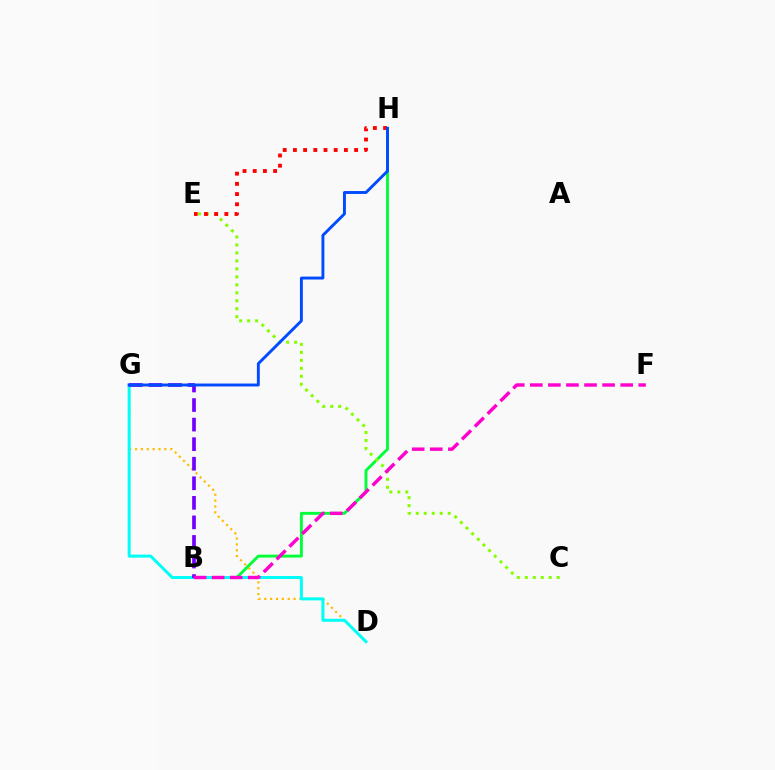{('B', 'H'): [{'color': '#00ff39', 'line_style': 'solid', 'thickness': 2.09}], ('D', 'G'): [{'color': '#ffbd00', 'line_style': 'dotted', 'thickness': 1.59}, {'color': '#00fff6', 'line_style': 'solid', 'thickness': 2.17}], ('C', 'E'): [{'color': '#84ff00', 'line_style': 'dotted', 'thickness': 2.17}], ('B', 'G'): [{'color': '#7200ff', 'line_style': 'dashed', 'thickness': 2.66}], ('B', 'F'): [{'color': '#ff00cf', 'line_style': 'dashed', 'thickness': 2.45}], ('E', 'H'): [{'color': '#ff0000', 'line_style': 'dotted', 'thickness': 2.77}], ('G', 'H'): [{'color': '#004bff', 'line_style': 'solid', 'thickness': 2.09}]}